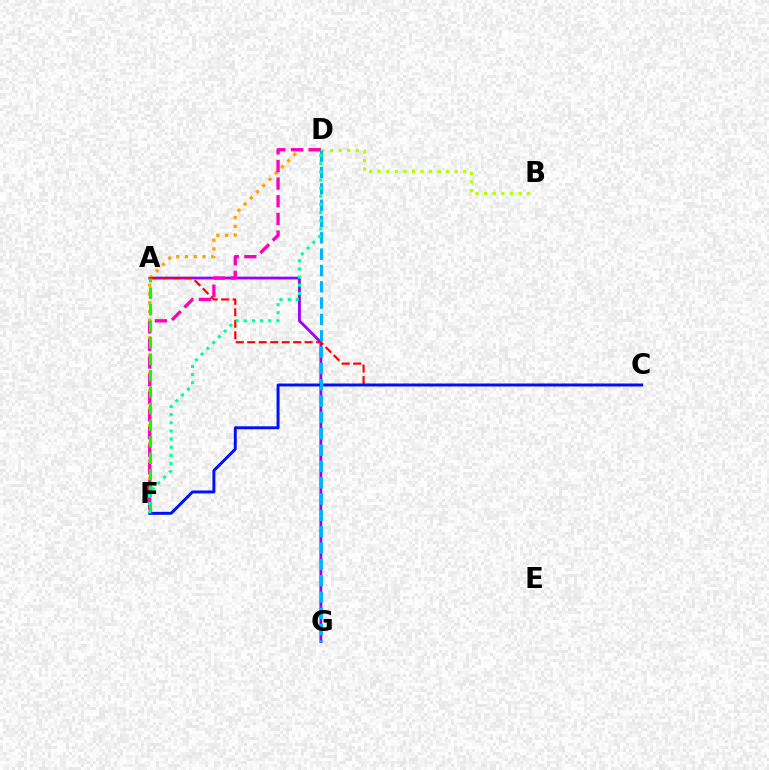{('A', 'G'): [{'color': '#9b00ff', 'line_style': 'solid', 'thickness': 2.01}], ('D', 'F'): [{'color': '#ffa500', 'line_style': 'dotted', 'thickness': 2.39}, {'color': '#ff00bd', 'line_style': 'dashed', 'thickness': 2.4}, {'color': '#00ff9d', 'line_style': 'dotted', 'thickness': 2.22}], ('A', 'C'): [{'color': '#ff0000', 'line_style': 'dashed', 'thickness': 1.56}], ('A', 'F'): [{'color': '#08ff00', 'line_style': 'dashed', 'thickness': 2.24}], ('C', 'F'): [{'color': '#0010ff', 'line_style': 'solid', 'thickness': 2.13}], ('B', 'D'): [{'color': '#b3ff00', 'line_style': 'dotted', 'thickness': 2.33}], ('D', 'G'): [{'color': '#00b5ff', 'line_style': 'dashed', 'thickness': 2.22}]}